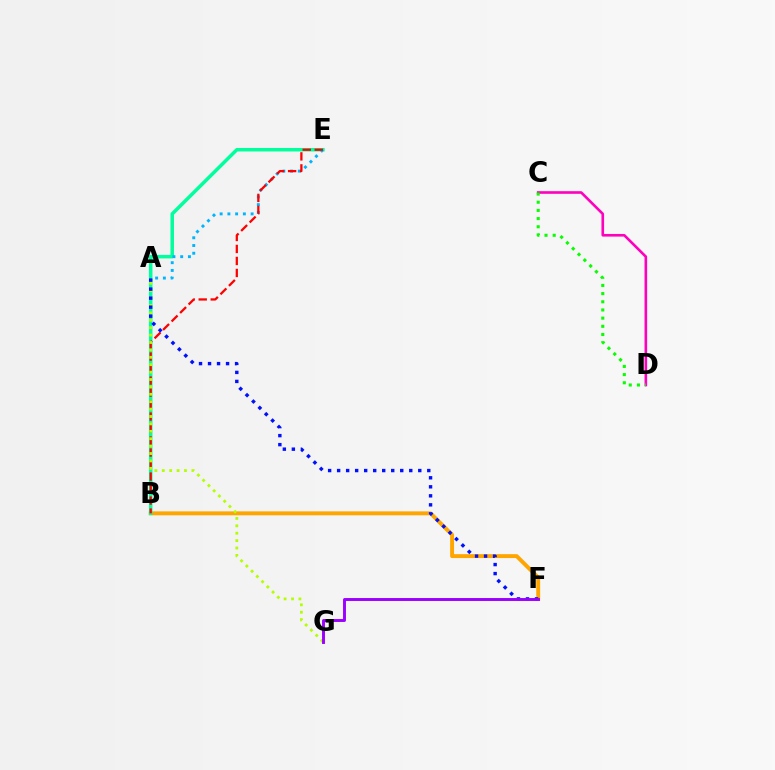{('B', 'F'): [{'color': '#ffa500', 'line_style': 'solid', 'thickness': 2.82}], ('B', 'E'): [{'color': '#00ff9d', 'line_style': 'solid', 'thickness': 2.52}, {'color': '#ff0000', 'line_style': 'dashed', 'thickness': 1.63}], ('A', 'E'): [{'color': '#00b5ff', 'line_style': 'dotted', 'thickness': 2.1}], ('A', 'G'): [{'color': '#b3ff00', 'line_style': 'dotted', 'thickness': 2.01}], ('A', 'F'): [{'color': '#0010ff', 'line_style': 'dotted', 'thickness': 2.45}], ('F', 'G'): [{'color': '#9b00ff', 'line_style': 'solid', 'thickness': 2.1}], ('C', 'D'): [{'color': '#ff00bd', 'line_style': 'solid', 'thickness': 1.89}, {'color': '#08ff00', 'line_style': 'dotted', 'thickness': 2.22}]}